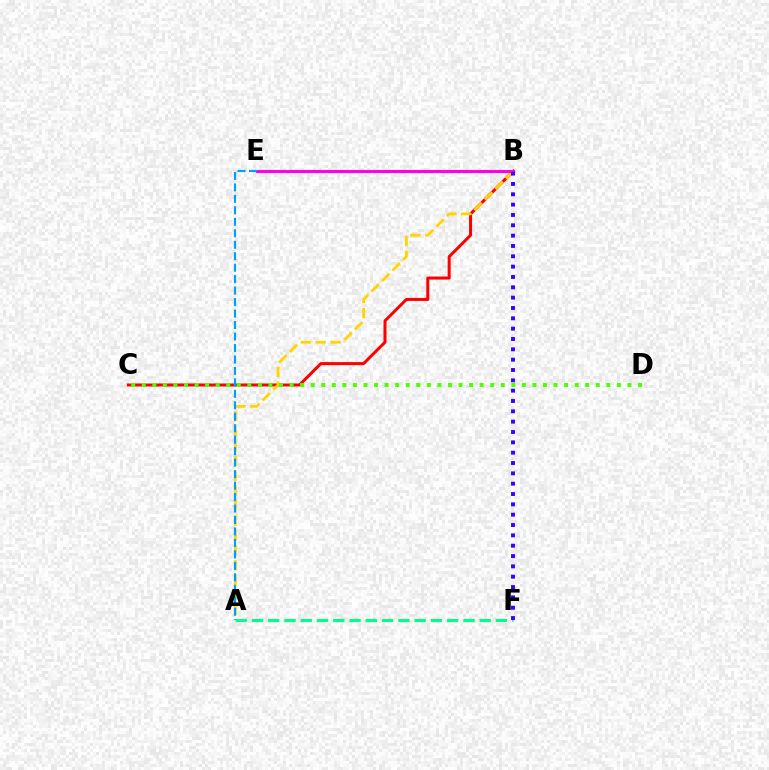{('B', 'C'): [{'color': '#ff0000', 'line_style': 'solid', 'thickness': 2.17}], ('A', 'B'): [{'color': '#ffd500', 'line_style': 'dashed', 'thickness': 2.03}], ('B', 'E'): [{'color': '#ff00ed', 'line_style': 'solid', 'thickness': 2.22}], ('A', 'E'): [{'color': '#009eff', 'line_style': 'dashed', 'thickness': 1.56}], ('C', 'D'): [{'color': '#4fff00', 'line_style': 'dotted', 'thickness': 2.87}], ('A', 'F'): [{'color': '#00ff86', 'line_style': 'dashed', 'thickness': 2.21}], ('B', 'F'): [{'color': '#3700ff', 'line_style': 'dotted', 'thickness': 2.81}]}